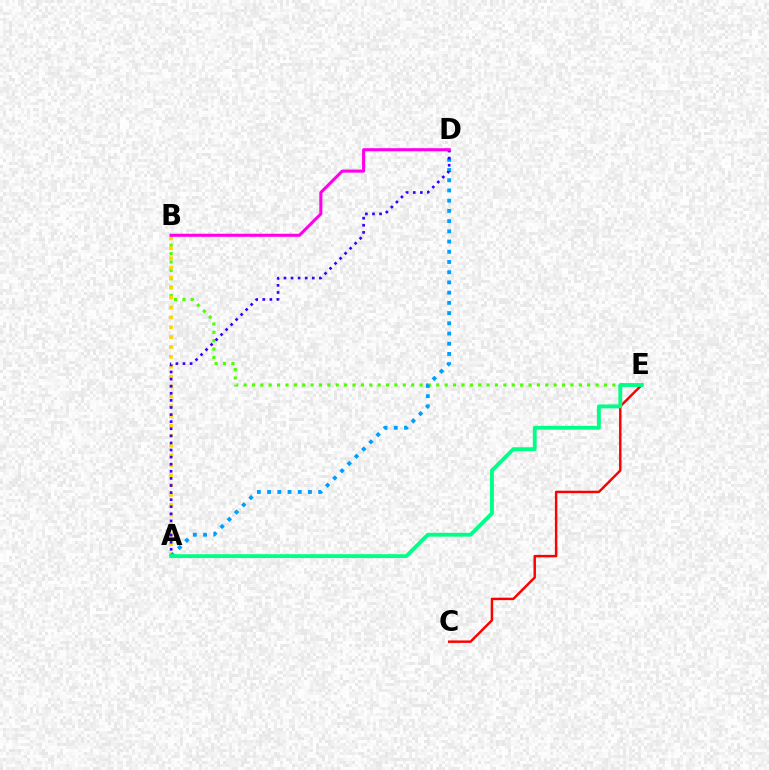{('B', 'E'): [{'color': '#4fff00', 'line_style': 'dotted', 'thickness': 2.28}], ('A', 'B'): [{'color': '#ffd500', 'line_style': 'dotted', 'thickness': 2.68}], ('C', 'E'): [{'color': '#ff0000', 'line_style': 'solid', 'thickness': 1.77}], ('A', 'D'): [{'color': '#009eff', 'line_style': 'dotted', 'thickness': 2.78}, {'color': '#3700ff', 'line_style': 'dotted', 'thickness': 1.93}], ('B', 'D'): [{'color': '#ff00ed', 'line_style': 'solid', 'thickness': 2.21}], ('A', 'E'): [{'color': '#00ff86', 'line_style': 'solid', 'thickness': 2.77}]}